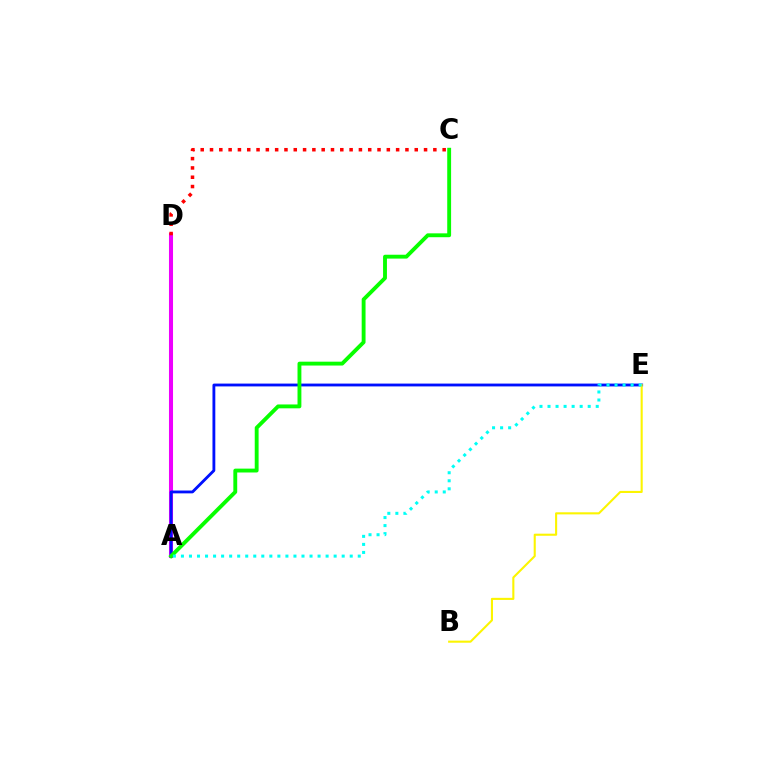{('A', 'D'): [{'color': '#ee00ff', 'line_style': 'solid', 'thickness': 2.91}], ('A', 'E'): [{'color': '#0010ff', 'line_style': 'solid', 'thickness': 2.04}, {'color': '#00fff6', 'line_style': 'dotted', 'thickness': 2.18}], ('B', 'E'): [{'color': '#fcf500', 'line_style': 'solid', 'thickness': 1.51}], ('A', 'C'): [{'color': '#08ff00', 'line_style': 'solid', 'thickness': 2.78}], ('C', 'D'): [{'color': '#ff0000', 'line_style': 'dotted', 'thickness': 2.53}]}